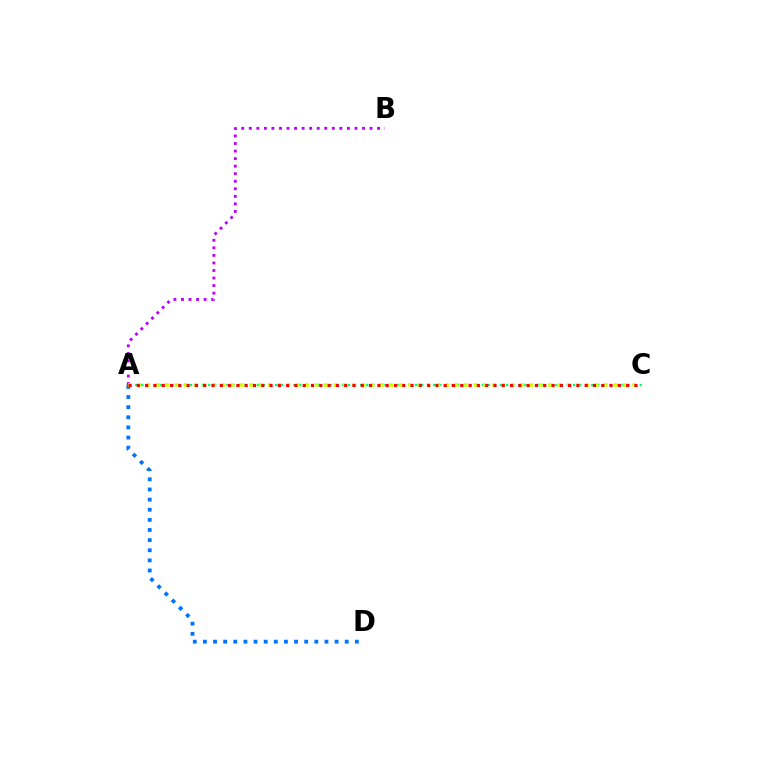{('A', 'C'): [{'color': '#00ff5c', 'line_style': 'dotted', 'thickness': 1.65}, {'color': '#d1ff00', 'line_style': 'dotted', 'thickness': 2.54}, {'color': '#ff0000', 'line_style': 'dotted', 'thickness': 2.25}], ('A', 'D'): [{'color': '#0074ff', 'line_style': 'dotted', 'thickness': 2.75}], ('A', 'B'): [{'color': '#b900ff', 'line_style': 'dotted', 'thickness': 2.05}]}